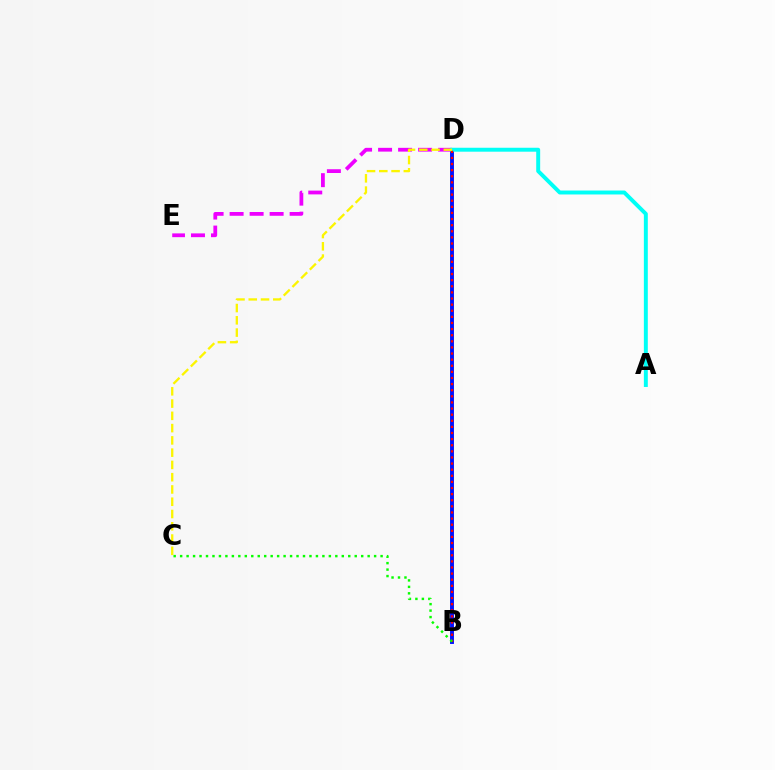{('D', 'E'): [{'color': '#ee00ff', 'line_style': 'dashed', 'thickness': 2.72}], ('B', 'D'): [{'color': '#0010ff', 'line_style': 'solid', 'thickness': 2.81}, {'color': '#ff0000', 'line_style': 'dotted', 'thickness': 1.66}], ('A', 'D'): [{'color': '#00fff6', 'line_style': 'solid', 'thickness': 2.84}], ('B', 'C'): [{'color': '#08ff00', 'line_style': 'dotted', 'thickness': 1.76}], ('C', 'D'): [{'color': '#fcf500', 'line_style': 'dashed', 'thickness': 1.67}]}